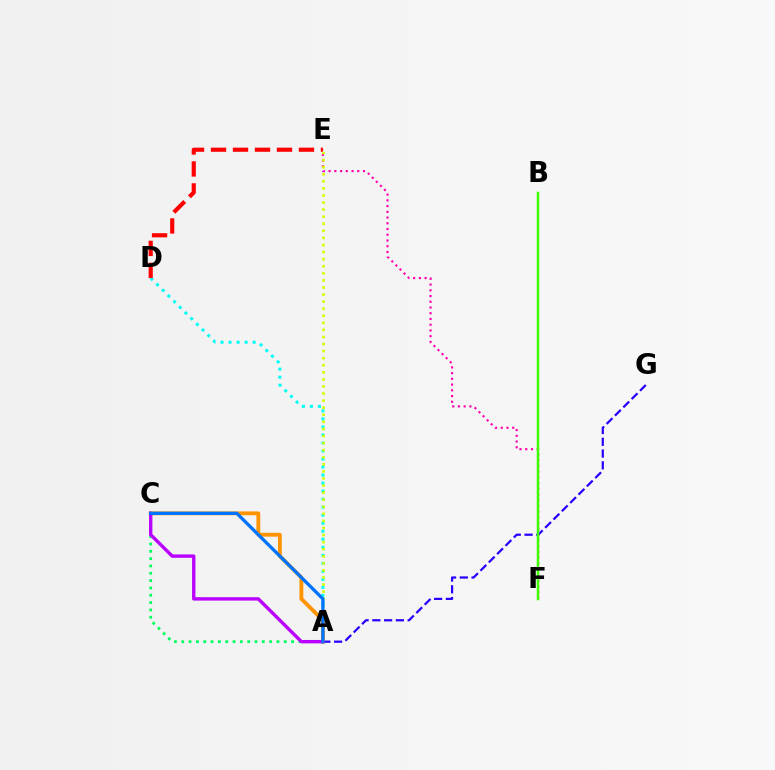{('E', 'F'): [{'color': '#ff00ac', 'line_style': 'dotted', 'thickness': 1.56}], ('A', 'G'): [{'color': '#2500ff', 'line_style': 'dashed', 'thickness': 1.6}], ('A', 'D'): [{'color': '#00fff6', 'line_style': 'dotted', 'thickness': 2.18}], ('A', 'C'): [{'color': '#00ff5c', 'line_style': 'dotted', 'thickness': 1.99}, {'color': '#ff9400', 'line_style': 'solid', 'thickness': 2.76}, {'color': '#b900ff', 'line_style': 'solid', 'thickness': 2.43}, {'color': '#0074ff', 'line_style': 'solid', 'thickness': 2.38}], ('B', 'F'): [{'color': '#3dff00', 'line_style': 'solid', 'thickness': 1.8}], ('D', 'E'): [{'color': '#ff0000', 'line_style': 'dashed', 'thickness': 2.99}], ('A', 'E'): [{'color': '#d1ff00', 'line_style': 'dotted', 'thickness': 1.92}]}